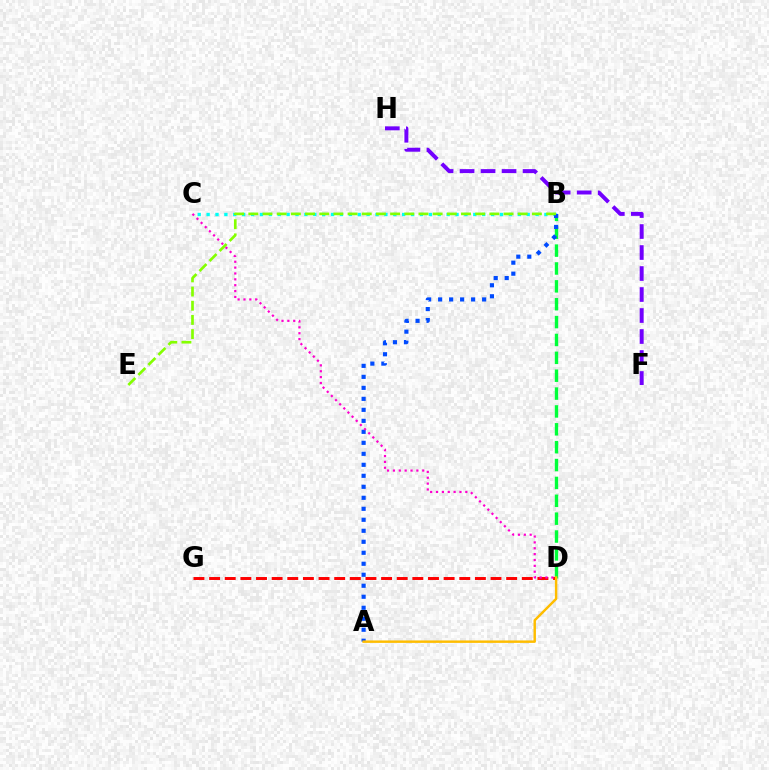{('B', 'C'): [{'color': '#00fff6', 'line_style': 'dotted', 'thickness': 2.42}], ('B', 'D'): [{'color': '#00ff39', 'line_style': 'dashed', 'thickness': 2.43}], ('D', 'G'): [{'color': '#ff0000', 'line_style': 'dashed', 'thickness': 2.12}], ('A', 'B'): [{'color': '#004bff', 'line_style': 'dotted', 'thickness': 2.99}], ('A', 'D'): [{'color': '#ffbd00', 'line_style': 'solid', 'thickness': 1.76}], ('F', 'H'): [{'color': '#7200ff', 'line_style': 'dashed', 'thickness': 2.85}], ('C', 'D'): [{'color': '#ff00cf', 'line_style': 'dotted', 'thickness': 1.59}], ('B', 'E'): [{'color': '#84ff00', 'line_style': 'dashed', 'thickness': 1.93}]}